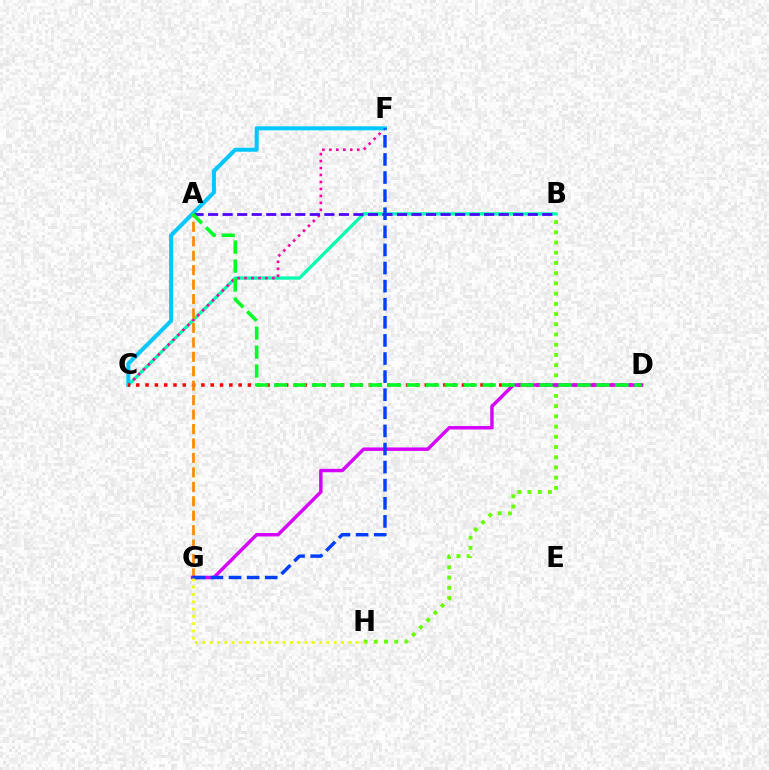{('B', 'H'): [{'color': '#66ff00', 'line_style': 'dotted', 'thickness': 2.78}], ('B', 'C'): [{'color': '#00ffaf', 'line_style': 'solid', 'thickness': 2.36}], ('C', 'F'): [{'color': '#ff00a0', 'line_style': 'dotted', 'thickness': 1.89}, {'color': '#00c7ff', 'line_style': 'solid', 'thickness': 2.89}], ('C', 'D'): [{'color': '#ff0000', 'line_style': 'dotted', 'thickness': 2.53}], ('A', 'G'): [{'color': '#ff8800', 'line_style': 'dashed', 'thickness': 1.96}], ('D', 'G'): [{'color': '#d600ff', 'line_style': 'solid', 'thickness': 2.47}], ('A', 'B'): [{'color': '#4f00ff', 'line_style': 'dashed', 'thickness': 1.97}], ('F', 'G'): [{'color': '#003fff', 'line_style': 'dashed', 'thickness': 2.46}], ('G', 'H'): [{'color': '#eeff00', 'line_style': 'dotted', 'thickness': 1.98}], ('A', 'D'): [{'color': '#00ff27', 'line_style': 'dashed', 'thickness': 2.58}]}